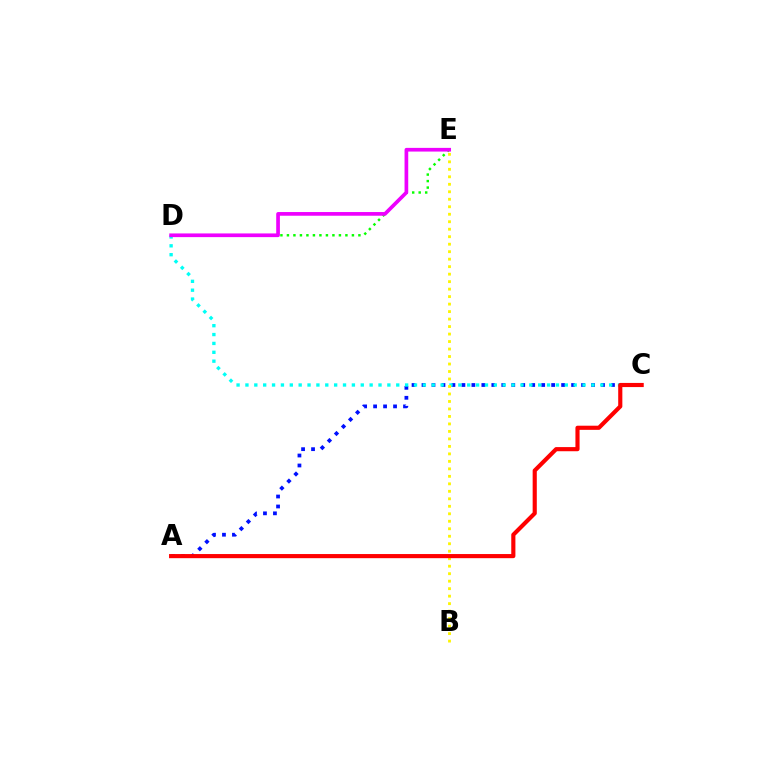{('A', 'C'): [{'color': '#0010ff', 'line_style': 'dotted', 'thickness': 2.71}, {'color': '#ff0000', 'line_style': 'solid', 'thickness': 2.98}], ('D', 'E'): [{'color': '#08ff00', 'line_style': 'dotted', 'thickness': 1.77}, {'color': '#ee00ff', 'line_style': 'solid', 'thickness': 2.66}], ('C', 'D'): [{'color': '#00fff6', 'line_style': 'dotted', 'thickness': 2.41}], ('B', 'E'): [{'color': '#fcf500', 'line_style': 'dotted', 'thickness': 2.03}]}